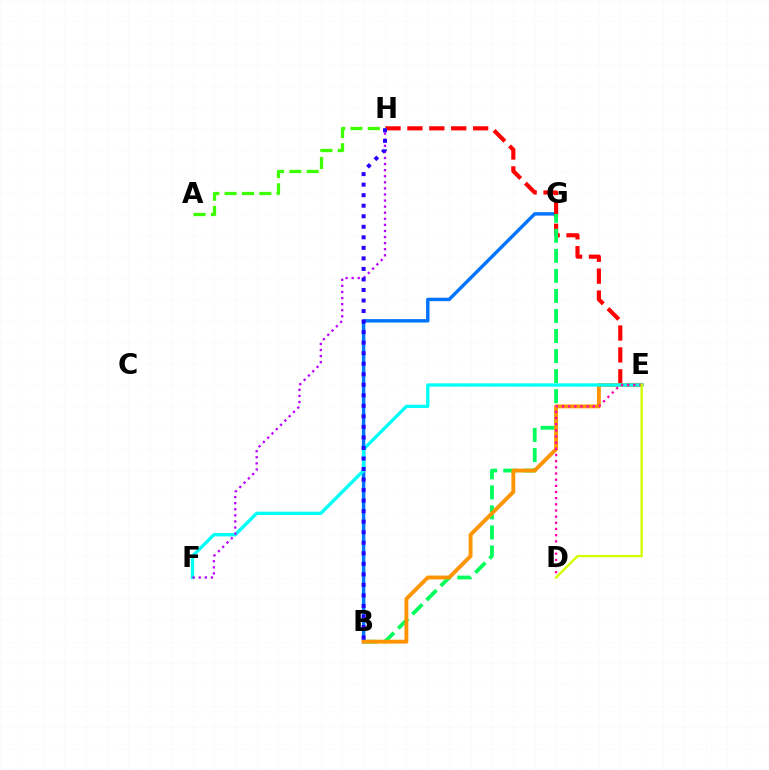{('B', 'G'): [{'color': '#0074ff', 'line_style': 'solid', 'thickness': 2.47}, {'color': '#00ff5c', 'line_style': 'dashed', 'thickness': 2.72}], ('E', 'H'): [{'color': '#ff0000', 'line_style': 'dashed', 'thickness': 2.98}], ('A', 'H'): [{'color': '#3dff00', 'line_style': 'dashed', 'thickness': 2.36}], ('B', 'E'): [{'color': '#ff9400', 'line_style': 'solid', 'thickness': 2.8}], ('E', 'F'): [{'color': '#00fff6', 'line_style': 'solid', 'thickness': 2.38}], ('D', 'E'): [{'color': '#ff00ac', 'line_style': 'dotted', 'thickness': 1.68}, {'color': '#d1ff00', 'line_style': 'solid', 'thickness': 1.68}], ('F', 'H'): [{'color': '#b900ff', 'line_style': 'dotted', 'thickness': 1.65}], ('B', 'H'): [{'color': '#2500ff', 'line_style': 'dotted', 'thickness': 2.86}]}